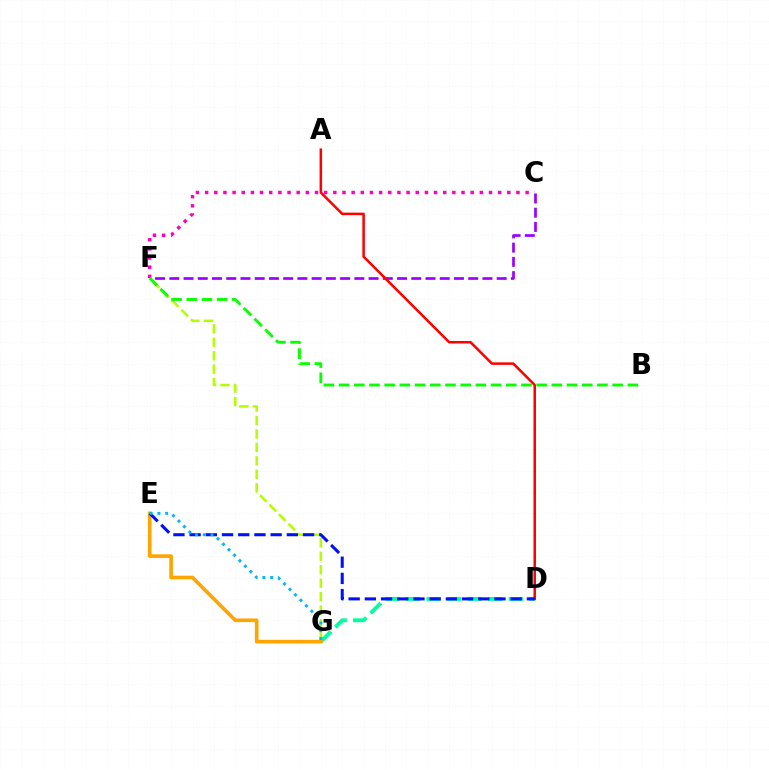{('C', 'F'): [{'color': '#ff00bd', 'line_style': 'dotted', 'thickness': 2.49}, {'color': '#9b00ff', 'line_style': 'dashed', 'thickness': 1.93}], ('D', 'G'): [{'color': '#00ff9d', 'line_style': 'dashed', 'thickness': 2.79}], ('F', 'G'): [{'color': '#b3ff00', 'line_style': 'dashed', 'thickness': 1.83}], ('E', 'G'): [{'color': '#ffa500', 'line_style': 'solid', 'thickness': 2.62}, {'color': '#00b5ff', 'line_style': 'dotted', 'thickness': 2.1}], ('A', 'D'): [{'color': '#ff0000', 'line_style': 'solid', 'thickness': 1.82}], ('D', 'E'): [{'color': '#0010ff', 'line_style': 'dashed', 'thickness': 2.2}], ('B', 'F'): [{'color': '#08ff00', 'line_style': 'dashed', 'thickness': 2.06}]}